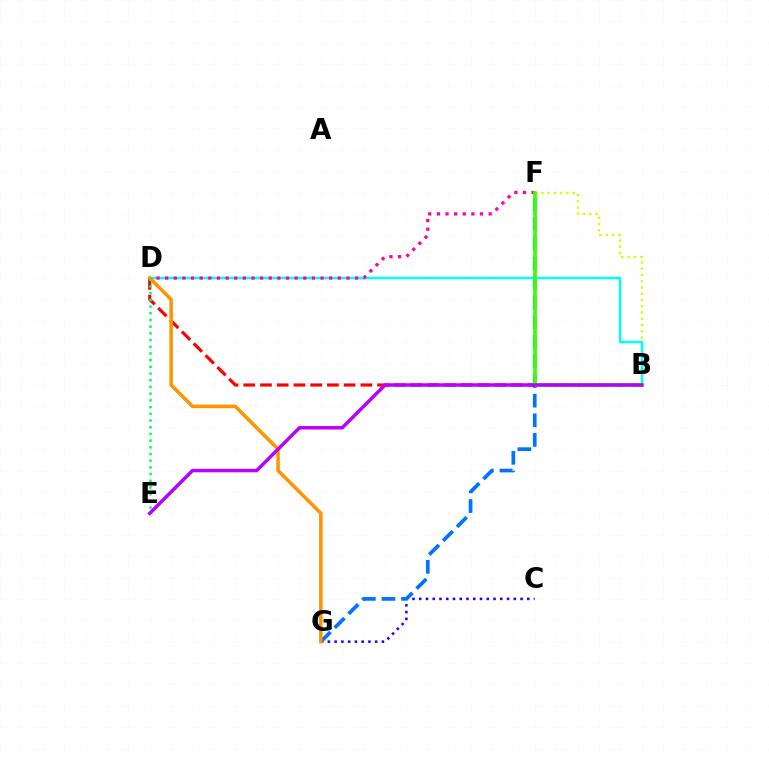{('C', 'G'): [{'color': '#2500ff', 'line_style': 'dotted', 'thickness': 1.84}], ('B', 'F'): [{'color': '#d1ff00', 'line_style': 'dotted', 'thickness': 1.7}, {'color': '#3dff00', 'line_style': 'solid', 'thickness': 2.65}], ('F', 'G'): [{'color': '#0074ff', 'line_style': 'dashed', 'thickness': 2.67}], ('B', 'D'): [{'color': '#ff0000', 'line_style': 'dashed', 'thickness': 2.27}, {'color': '#00fff6', 'line_style': 'solid', 'thickness': 1.77}], ('D', 'F'): [{'color': '#ff00ac', 'line_style': 'dotted', 'thickness': 2.35}], ('D', 'G'): [{'color': '#ff9400', 'line_style': 'solid', 'thickness': 2.53}], ('D', 'E'): [{'color': '#00ff5c', 'line_style': 'dotted', 'thickness': 1.82}], ('B', 'E'): [{'color': '#b900ff', 'line_style': 'solid', 'thickness': 2.5}]}